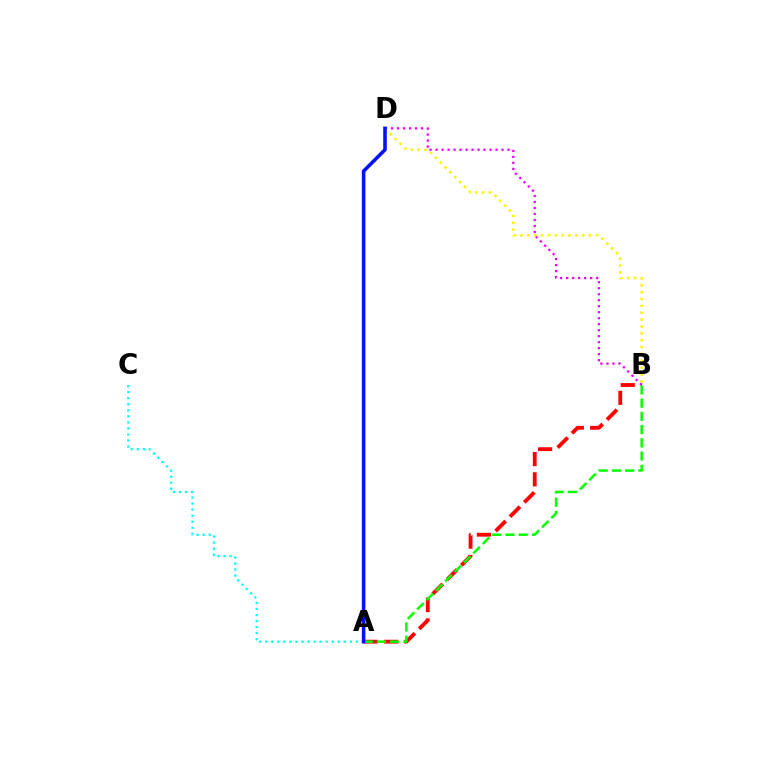{('B', 'D'): [{'color': '#ee00ff', 'line_style': 'dotted', 'thickness': 1.63}, {'color': '#fcf500', 'line_style': 'dotted', 'thickness': 1.86}], ('A', 'B'): [{'color': '#ff0000', 'line_style': 'dashed', 'thickness': 2.76}, {'color': '#08ff00', 'line_style': 'dashed', 'thickness': 1.8}], ('A', 'C'): [{'color': '#00fff6', 'line_style': 'dotted', 'thickness': 1.64}], ('A', 'D'): [{'color': '#0010ff', 'line_style': 'solid', 'thickness': 2.56}]}